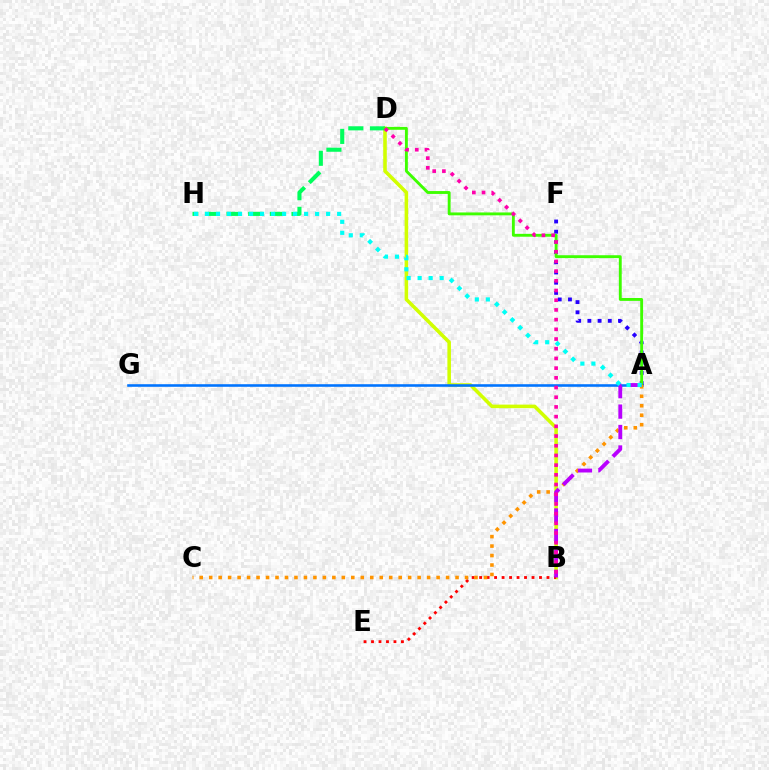{('B', 'D'): [{'color': '#d1ff00', 'line_style': 'solid', 'thickness': 2.56}, {'color': '#ff00ac', 'line_style': 'dotted', 'thickness': 2.64}], ('D', 'H'): [{'color': '#00ff5c', 'line_style': 'dashed', 'thickness': 2.94}], ('A', 'G'): [{'color': '#0074ff', 'line_style': 'solid', 'thickness': 1.86}], ('B', 'E'): [{'color': '#ff0000', 'line_style': 'dotted', 'thickness': 2.03}], ('A', 'F'): [{'color': '#2500ff', 'line_style': 'dotted', 'thickness': 2.77}], ('A', 'D'): [{'color': '#3dff00', 'line_style': 'solid', 'thickness': 2.07}], ('A', 'C'): [{'color': '#ff9400', 'line_style': 'dotted', 'thickness': 2.57}], ('A', 'B'): [{'color': '#b900ff', 'line_style': 'dashed', 'thickness': 2.78}], ('A', 'H'): [{'color': '#00fff6', 'line_style': 'dotted', 'thickness': 2.99}]}